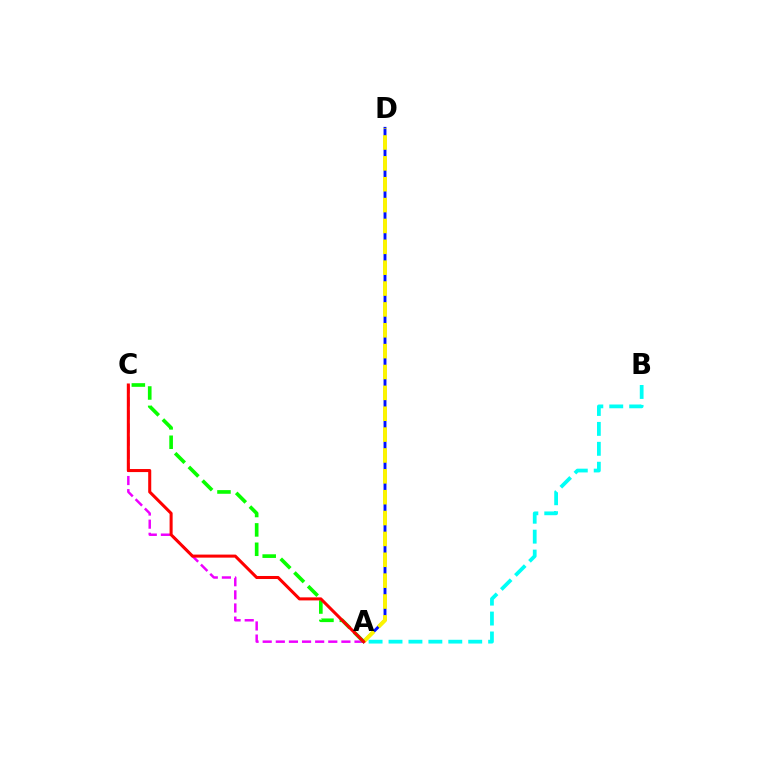{('A', 'D'): [{'color': '#0010ff', 'line_style': 'solid', 'thickness': 2.09}, {'color': '#fcf500', 'line_style': 'dashed', 'thickness': 2.83}], ('A', 'B'): [{'color': '#00fff6', 'line_style': 'dashed', 'thickness': 2.71}], ('A', 'C'): [{'color': '#ee00ff', 'line_style': 'dashed', 'thickness': 1.78}, {'color': '#08ff00', 'line_style': 'dashed', 'thickness': 2.63}, {'color': '#ff0000', 'line_style': 'solid', 'thickness': 2.19}]}